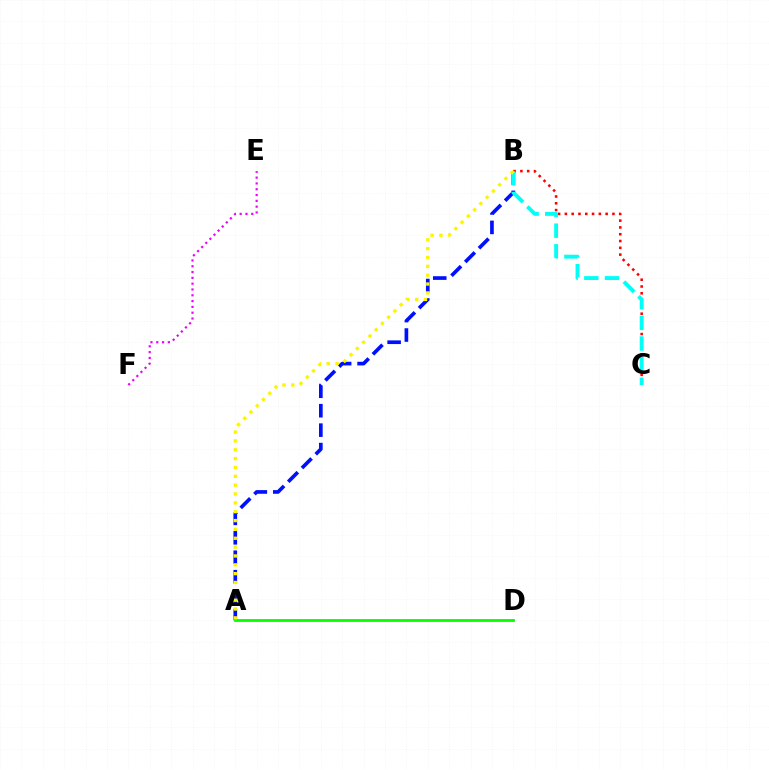{('B', 'C'): [{'color': '#ff0000', 'line_style': 'dotted', 'thickness': 1.85}, {'color': '#00fff6', 'line_style': 'dashed', 'thickness': 2.81}], ('E', 'F'): [{'color': '#ee00ff', 'line_style': 'dotted', 'thickness': 1.58}], ('A', 'B'): [{'color': '#0010ff', 'line_style': 'dashed', 'thickness': 2.64}, {'color': '#fcf500', 'line_style': 'dotted', 'thickness': 2.4}], ('A', 'D'): [{'color': '#08ff00', 'line_style': 'solid', 'thickness': 2.03}]}